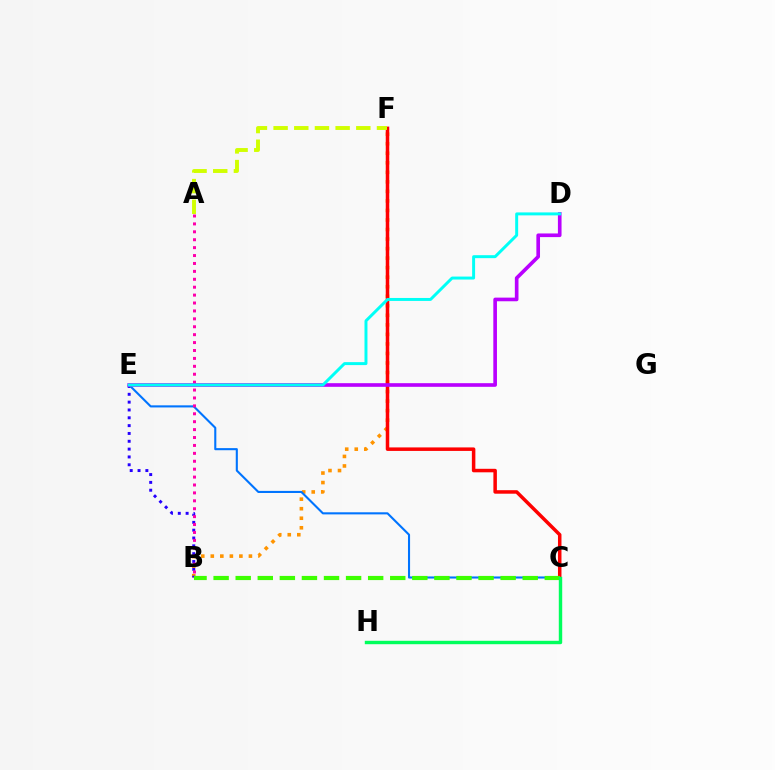{('B', 'F'): [{'color': '#ff9400', 'line_style': 'dotted', 'thickness': 2.59}], ('B', 'E'): [{'color': '#2500ff', 'line_style': 'dotted', 'thickness': 2.13}], ('C', 'E'): [{'color': '#0074ff', 'line_style': 'solid', 'thickness': 1.51}], ('C', 'F'): [{'color': '#ff0000', 'line_style': 'solid', 'thickness': 2.52}], ('A', 'B'): [{'color': '#ff00ac', 'line_style': 'dotted', 'thickness': 2.15}], ('B', 'C'): [{'color': '#3dff00', 'line_style': 'dashed', 'thickness': 3.0}], ('C', 'H'): [{'color': '#00ff5c', 'line_style': 'solid', 'thickness': 2.46}], ('D', 'E'): [{'color': '#b900ff', 'line_style': 'solid', 'thickness': 2.62}, {'color': '#00fff6', 'line_style': 'solid', 'thickness': 2.13}], ('A', 'F'): [{'color': '#d1ff00', 'line_style': 'dashed', 'thickness': 2.81}]}